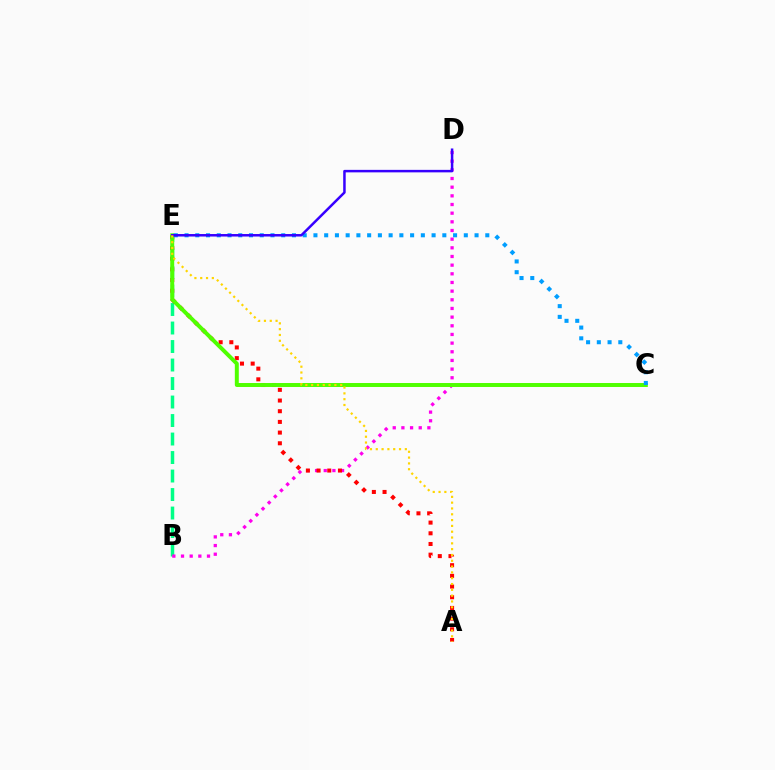{('B', 'E'): [{'color': '#00ff86', 'line_style': 'dashed', 'thickness': 2.51}], ('B', 'D'): [{'color': '#ff00ed', 'line_style': 'dotted', 'thickness': 2.35}], ('A', 'E'): [{'color': '#ff0000', 'line_style': 'dotted', 'thickness': 2.9}, {'color': '#ffd500', 'line_style': 'dotted', 'thickness': 1.58}], ('C', 'E'): [{'color': '#4fff00', 'line_style': 'solid', 'thickness': 2.85}, {'color': '#009eff', 'line_style': 'dotted', 'thickness': 2.92}], ('D', 'E'): [{'color': '#3700ff', 'line_style': 'solid', 'thickness': 1.8}]}